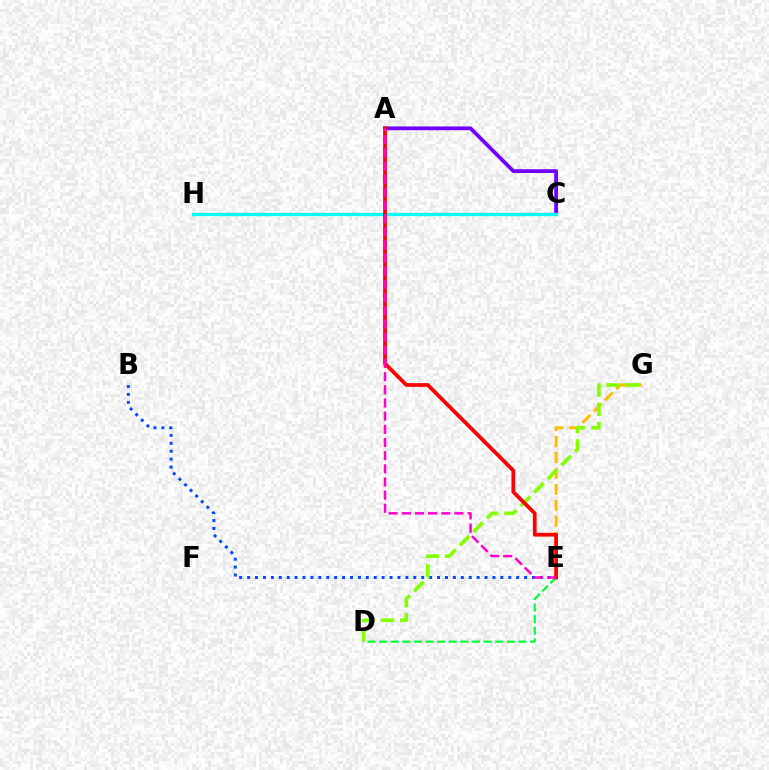{('A', 'C'): [{'color': '#7200ff', 'line_style': 'solid', 'thickness': 2.73}], ('B', 'E'): [{'color': '#004bff', 'line_style': 'dotted', 'thickness': 2.15}], ('E', 'G'): [{'color': '#ffbd00', 'line_style': 'dashed', 'thickness': 2.16}], ('D', 'G'): [{'color': '#84ff00', 'line_style': 'dashed', 'thickness': 2.62}], ('D', 'E'): [{'color': '#00ff39', 'line_style': 'dashed', 'thickness': 1.58}], ('C', 'H'): [{'color': '#00fff6', 'line_style': 'solid', 'thickness': 2.37}], ('A', 'E'): [{'color': '#ff0000', 'line_style': 'solid', 'thickness': 2.7}, {'color': '#ff00cf', 'line_style': 'dashed', 'thickness': 1.79}]}